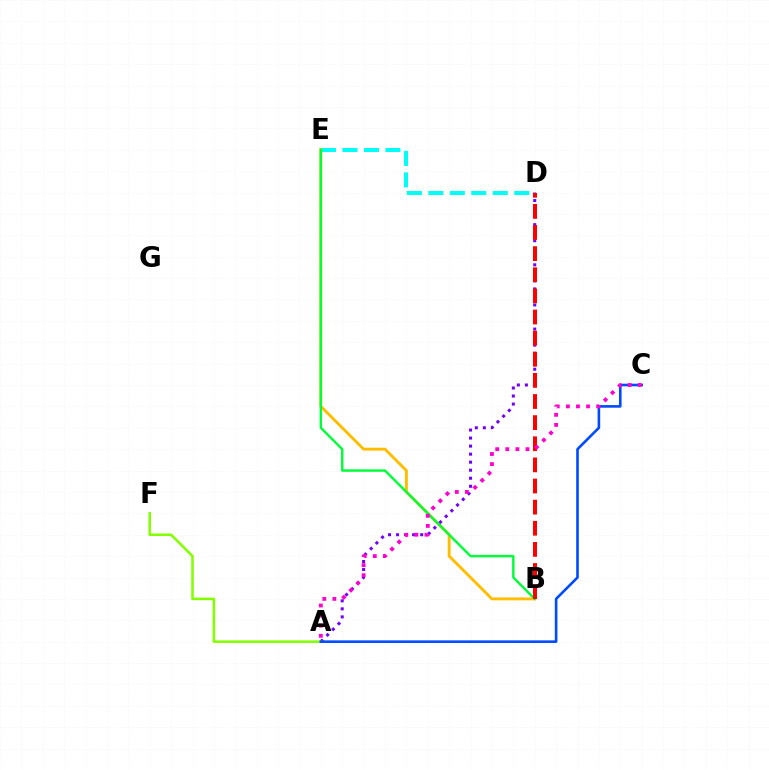{('D', 'E'): [{'color': '#00fff6', 'line_style': 'dashed', 'thickness': 2.92}], ('B', 'E'): [{'color': '#ffbd00', 'line_style': 'solid', 'thickness': 2.08}, {'color': '#00ff39', 'line_style': 'solid', 'thickness': 1.74}], ('A', 'D'): [{'color': '#7200ff', 'line_style': 'dotted', 'thickness': 2.18}], ('B', 'D'): [{'color': '#ff0000', 'line_style': 'dashed', 'thickness': 2.87}], ('A', 'F'): [{'color': '#84ff00', 'line_style': 'solid', 'thickness': 1.84}], ('A', 'C'): [{'color': '#004bff', 'line_style': 'solid', 'thickness': 1.88}, {'color': '#ff00cf', 'line_style': 'dotted', 'thickness': 2.74}]}